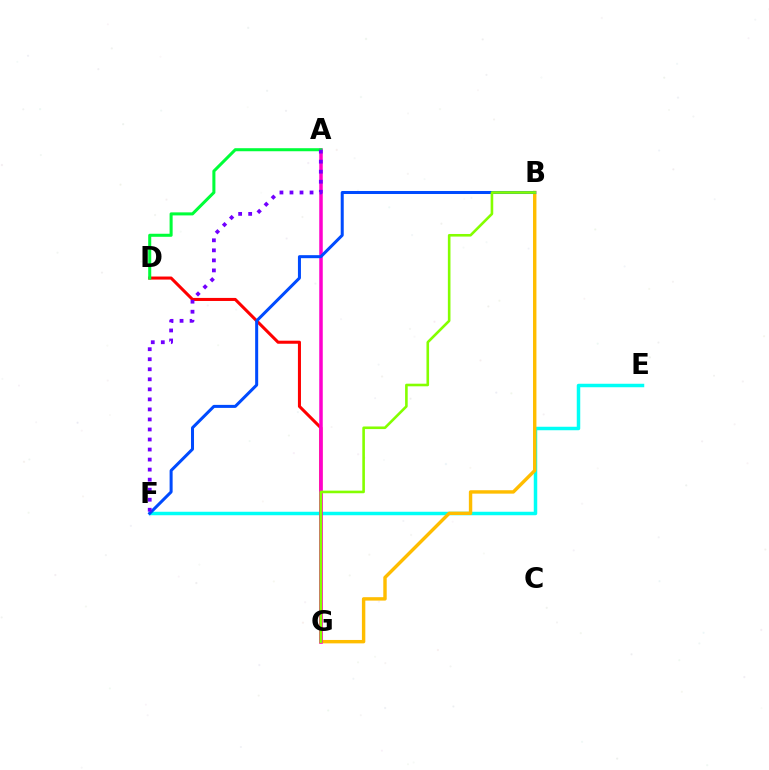{('E', 'F'): [{'color': '#00fff6', 'line_style': 'solid', 'thickness': 2.51}], ('D', 'G'): [{'color': '#ff0000', 'line_style': 'solid', 'thickness': 2.19}], ('B', 'G'): [{'color': '#ffbd00', 'line_style': 'solid', 'thickness': 2.46}, {'color': '#84ff00', 'line_style': 'solid', 'thickness': 1.87}], ('A', 'G'): [{'color': '#ff00cf', 'line_style': 'solid', 'thickness': 2.53}], ('B', 'F'): [{'color': '#004bff', 'line_style': 'solid', 'thickness': 2.18}], ('A', 'D'): [{'color': '#00ff39', 'line_style': 'solid', 'thickness': 2.19}], ('A', 'F'): [{'color': '#7200ff', 'line_style': 'dotted', 'thickness': 2.73}]}